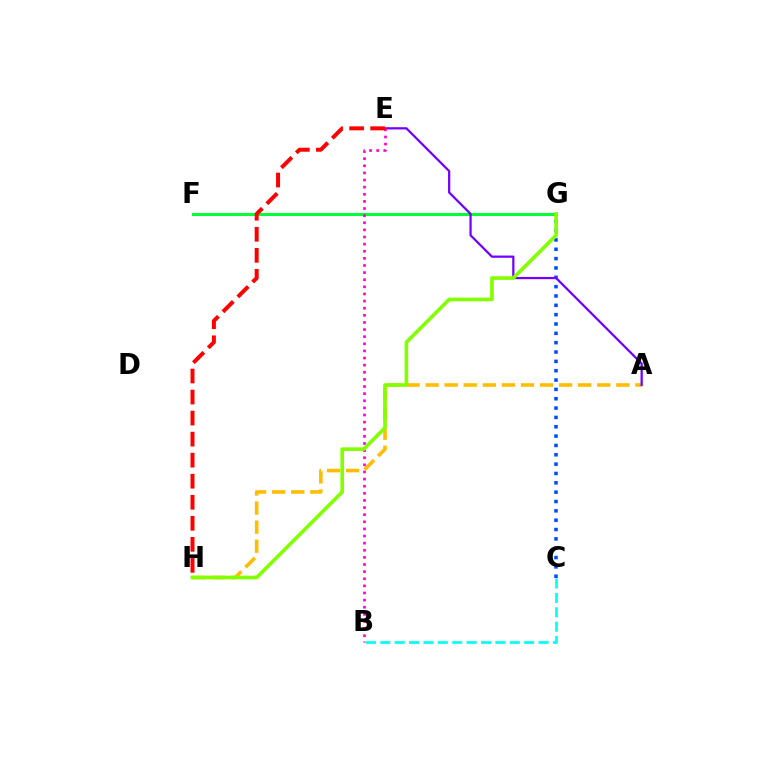{('F', 'G'): [{'color': '#00ff39', 'line_style': 'solid', 'thickness': 2.17}], ('C', 'G'): [{'color': '#004bff', 'line_style': 'dotted', 'thickness': 2.54}], ('A', 'H'): [{'color': '#ffbd00', 'line_style': 'dashed', 'thickness': 2.59}], ('A', 'E'): [{'color': '#7200ff', 'line_style': 'solid', 'thickness': 1.62}], ('B', 'E'): [{'color': '#ff00cf', 'line_style': 'dotted', 'thickness': 1.93}], ('B', 'C'): [{'color': '#00fff6', 'line_style': 'dashed', 'thickness': 1.95}], ('E', 'H'): [{'color': '#ff0000', 'line_style': 'dashed', 'thickness': 2.86}], ('G', 'H'): [{'color': '#84ff00', 'line_style': 'solid', 'thickness': 2.63}]}